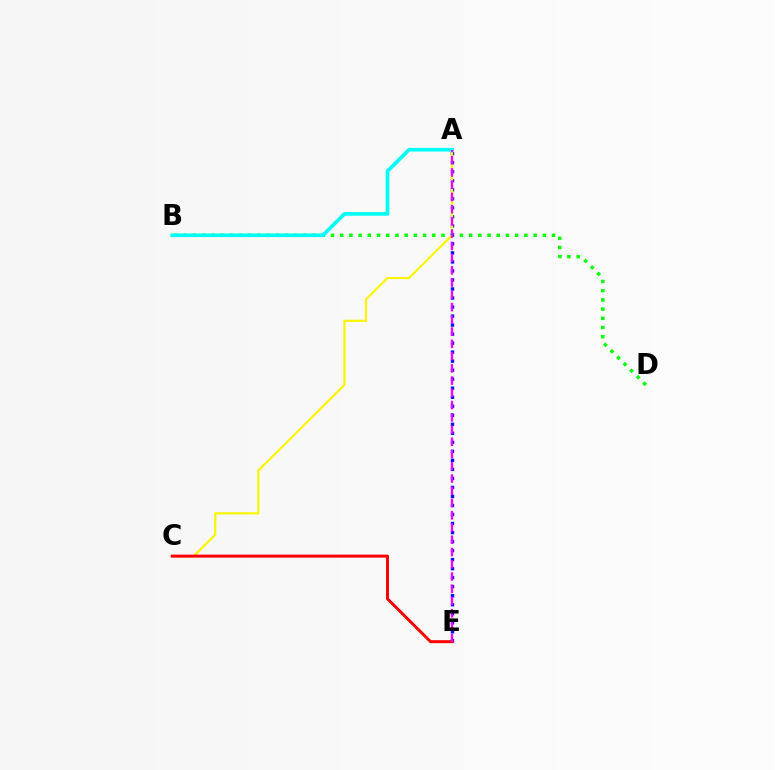{('B', 'D'): [{'color': '#08ff00', 'line_style': 'dotted', 'thickness': 2.5}], ('A', 'E'): [{'color': '#0010ff', 'line_style': 'dotted', 'thickness': 2.45}, {'color': '#ee00ff', 'line_style': 'dashed', 'thickness': 1.66}], ('A', 'C'): [{'color': '#fcf500', 'line_style': 'solid', 'thickness': 1.58}], ('C', 'E'): [{'color': '#ff0000', 'line_style': 'solid', 'thickness': 2.15}], ('A', 'B'): [{'color': '#00fff6', 'line_style': 'solid', 'thickness': 2.66}]}